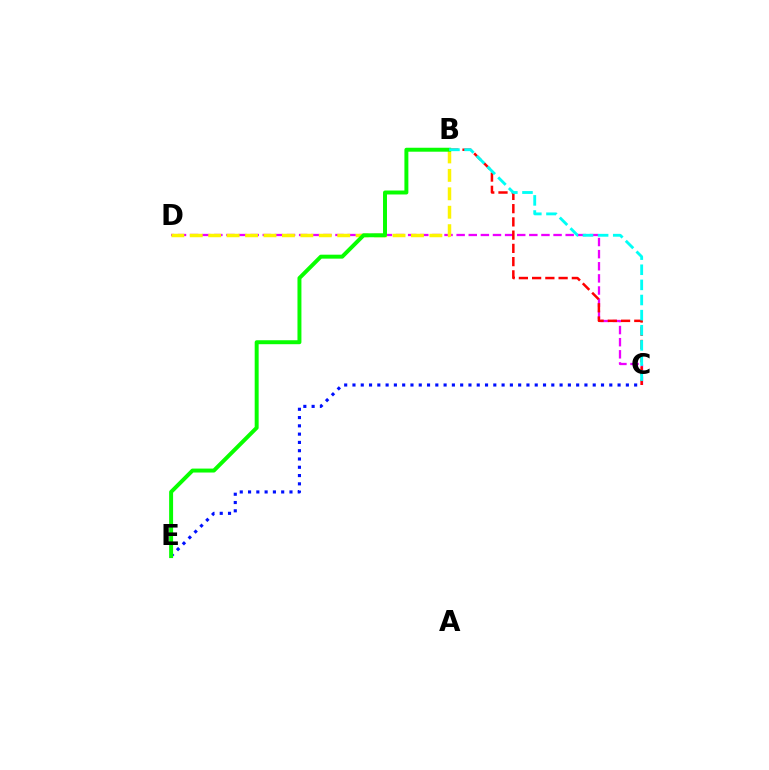{('C', 'D'): [{'color': '#ee00ff', 'line_style': 'dashed', 'thickness': 1.65}], ('B', 'C'): [{'color': '#ff0000', 'line_style': 'dashed', 'thickness': 1.8}, {'color': '#00fff6', 'line_style': 'dashed', 'thickness': 2.05}], ('C', 'E'): [{'color': '#0010ff', 'line_style': 'dotted', 'thickness': 2.25}], ('B', 'D'): [{'color': '#fcf500', 'line_style': 'dashed', 'thickness': 2.5}], ('B', 'E'): [{'color': '#08ff00', 'line_style': 'solid', 'thickness': 2.85}]}